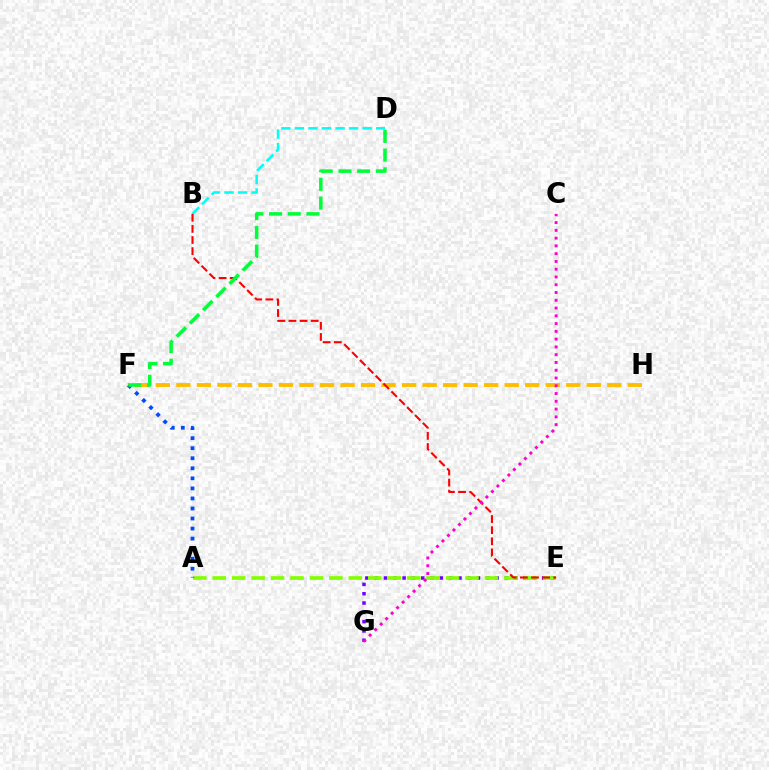{('B', 'D'): [{'color': '#00fff6', 'line_style': 'dashed', 'thickness': 1.84}], ('F', 'H'): [{'color': '#ffbd00', 'line_style': 'dashed', 'thickness': 2.79}], ('E', 'G'): [{'color': '#7200ff', 'line_style': 'dotted', 'thickness': 2.53}], ('A', 'E'): [{'color': '#84ff00', 'line_style': 'dashed', 'thickness': 2.64}], ('B', 'E'): [{'color': '#ff0000', 'line_style': 'dashed', 'thickness': 1.51}], ('A', 'F'): [{'color': '#004bff', 'line_style': 'dotted', 'thickness': 2.73}], ('C', 'G'): [{'color': '#ff00cf', 'line_style': 'dotted', 'thickness': 2.11}], ('D', 'F'): [{'color': '#00ff39', 'line_style': 'dashed', 'thickness': 2.54}]}